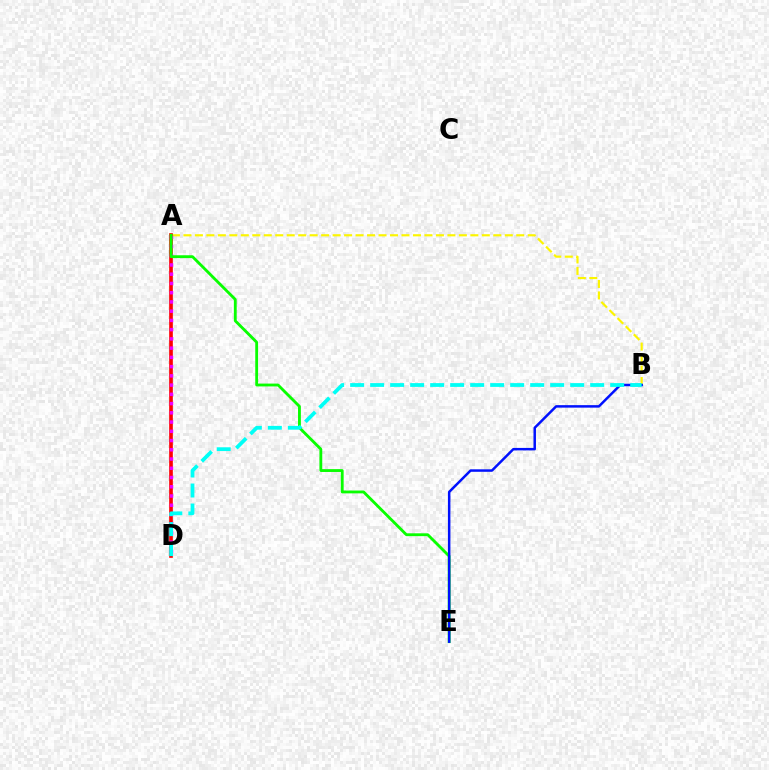{('A', 'B'): [{'color': '#fcf500', 'line_style': 'dashed', 'thickness': 1.56}], ('A', 'D'): [{'color': '#ff0000', 'line_style': 'solid', 'thickness': 2.63}, {'color': '#ee00ff', 'line_style': 'dotted', 'thickness': 2.51}], ('A', 'E'): [{'color': '#08ff00', 'line_style': 'solid', 'thickness': 2.04}], ('B', 'E'): [{'color': '#0010ff', 'line_style': 'solid', 'thickness': 1.79}], ('B', 'D'): [{'color': '#00fff6', 'line_style': 'dashed', 'thickness': 2.72}]}